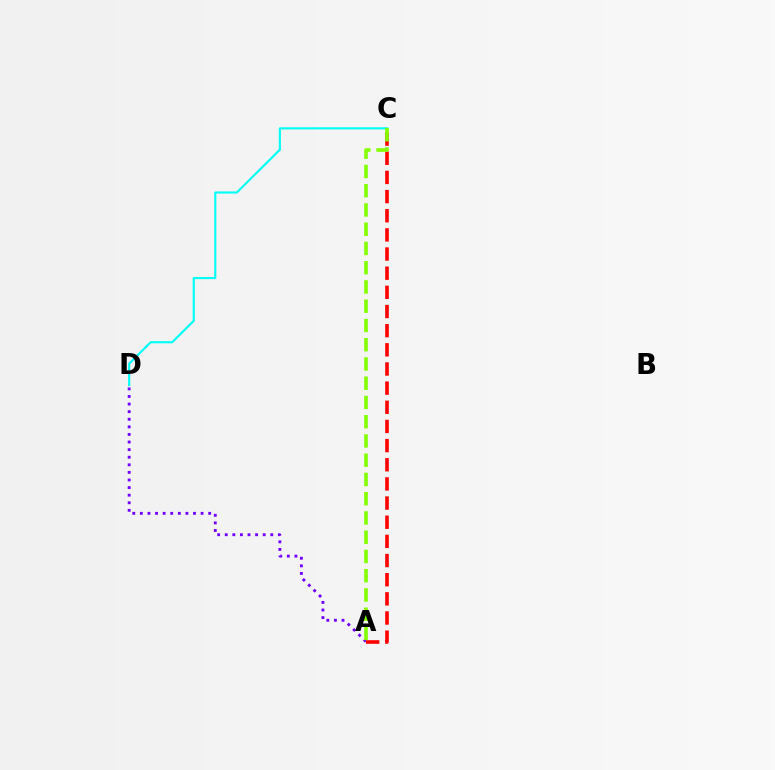{('A', 'D'): [{'color': '#7200ff', 'line_style': 'dotted', 'thickness': 2.06}], ('C', 'D'): [{'color': '#00fff6', 'line_style': 'solid', 'thickness': 1.53}], ('A', 'C'): [{'color': '#ff0000', 'line_style': 'dashed', 'thickness': 2.6}, {'color': '#84ff00', 'line_style': 'dashed', 'thickness': 2.62}]}